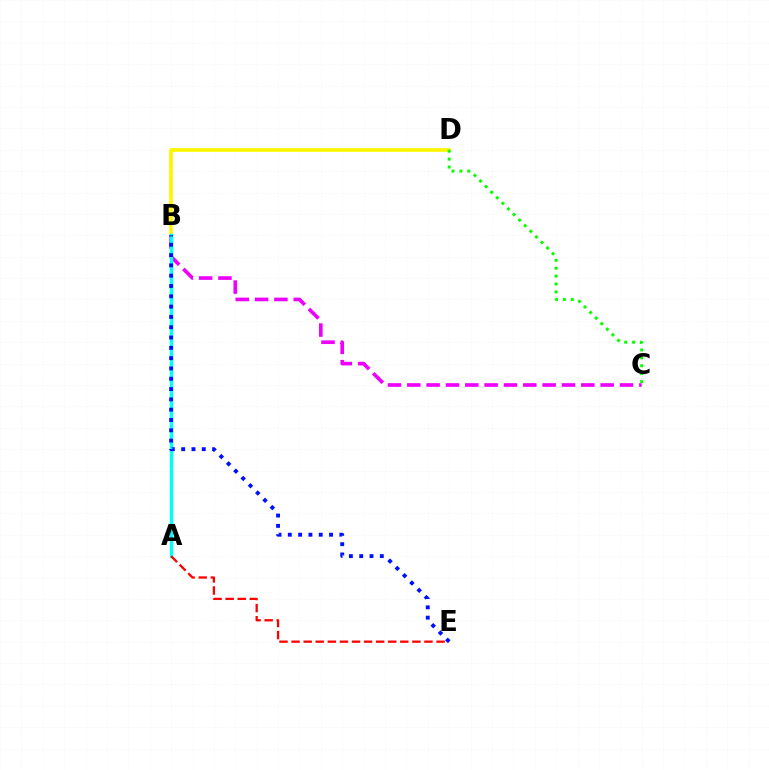{('B', 'D'): [{'color': '#fcf500', 'line_style': 'solid', 'thickness': 2.63}], ('B', 'C'): [{'color': '#ee00ff', 'line_style': 'dashed', 'thickness': 2.63}], ('C', 'D'): [{'color': '#08ff00', 'line_style': 'dotted', 'thickness': 2.15}], ('A', 'B'): [{'color': '#00fff6', 'line_style': 'solid', 'thickness': 2.47}], ('A', 'E'): [{'color': '#ff0000', 'line_style': 'dashed', 'thickness': 1.64}], ('B', 'E'): [{'color': '#0010ff', 'line_style': 'dotted', 'thickness': 2.8}]}